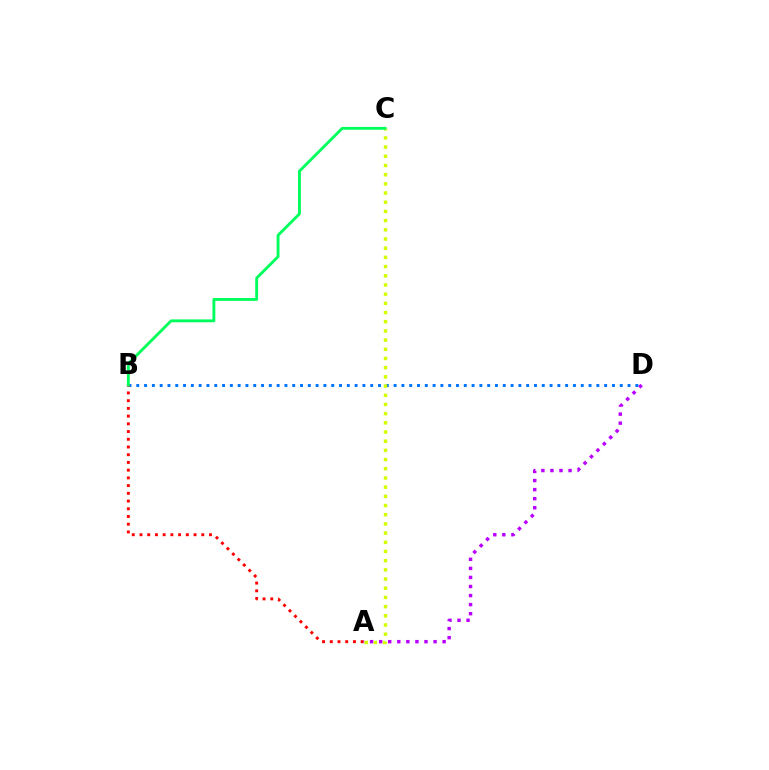{('B', 'D'): [{'color': '#0074ff', 'line_style': 'dotted', 'thickness': 2.12}], ('A', 'B'): [{'color': '#ff0000', 'line_style': 'dotted', 'thickness': 2.1}], ('A', 'D'): [{'color': '#b900ff', 'line_style': 'dotted', 'thickness': 2.46}], ('A', 'C'): [{'color': '#d1ff00', 'line_style': 'dotted', 'thickness': 2.5}], ('B', 'C'): [{'color': '#00ff5c', 'line_style': 'solid', 'thickness': 2.07}]}